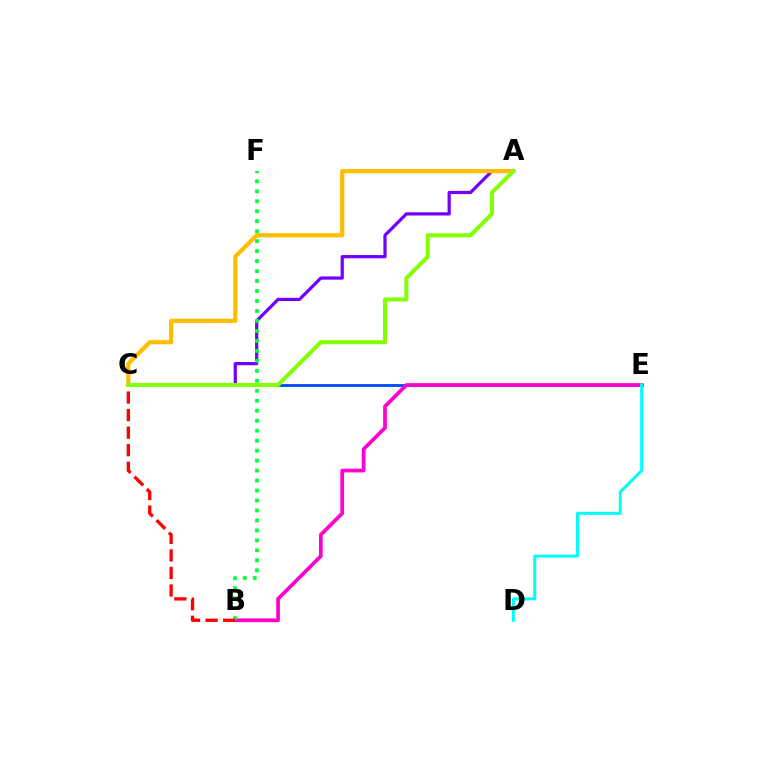{('A', 'C'): [{'color': '#7200ff', 'line_style': 'solid', 'thickness': 2.32}, {'color': '#ffbd00', 'line_style': 'solid', 'thickness': 3.0}, {'color': '#84ff00', 'line_style': 'solid', 'thickness': 2.87}], ('C', 'E'): [{'color': '#004bff', 'line_style': 'solid', 'thickness': 2.06}], ('B', 'E'): [{'color': '#ff00cf', 'line_style': 'solid', 'thickness': 2.68}], ('B', 'F'): [{'color': '#00ff39', 'line_style': 'dotted', 'thickness': 2.71}], ('B', 'C'): [{'color': '#ff0000', 'line_style': 'dashed', 'thickness': 2.39}], ('D', 'E'): [{'color': '#00fff6', 'line_style': 'solid', 'thickness': 2.18}]}